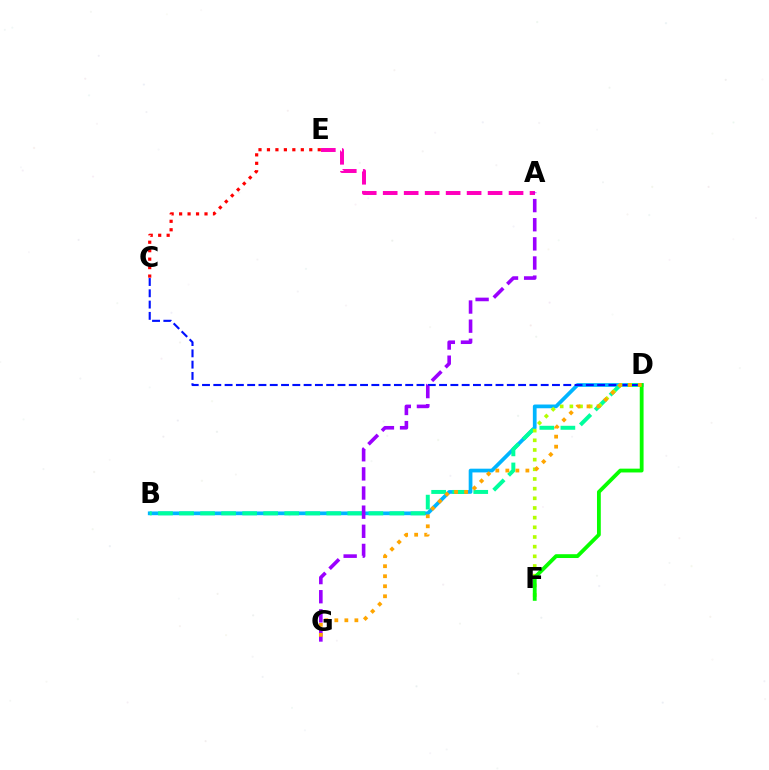{('A', 'E'): [{'color': '#ff00bd', 'line_style': 'dashed', 'thickness': 2.85}], ('B', 'D'): [{'color': '#00b5ff', 'line_style': 'solid', 'thickness': 2.69}, {'color': '#00ff9d', 'line_style': 'dashed', 'thickness': 2.86}], ('C', 'E'): [{'color': '#ff0000', 'line_style': 'dotted', 'thickness': 2.3}], ('C', 'D'): [{'color': '#0010ff', 'line_style': 'dashed', 'thickness': 1.53}], ('D', 'F'): [{'color': '#b3ff00', 'line_style': 'dotted', 'thickness': 2.63}, {'color': '#08ff00', 'line_style': 'solid', 'thickness': 2.74}], ('A', 'G'): [{'color': '#9b00ff', 'line_style': 'dashed', 'thickness': 2.6}], ('D', 'G'): [{'color': '#ffa500', 'line_style': 'dotted', 'thickness': 2.72}]}